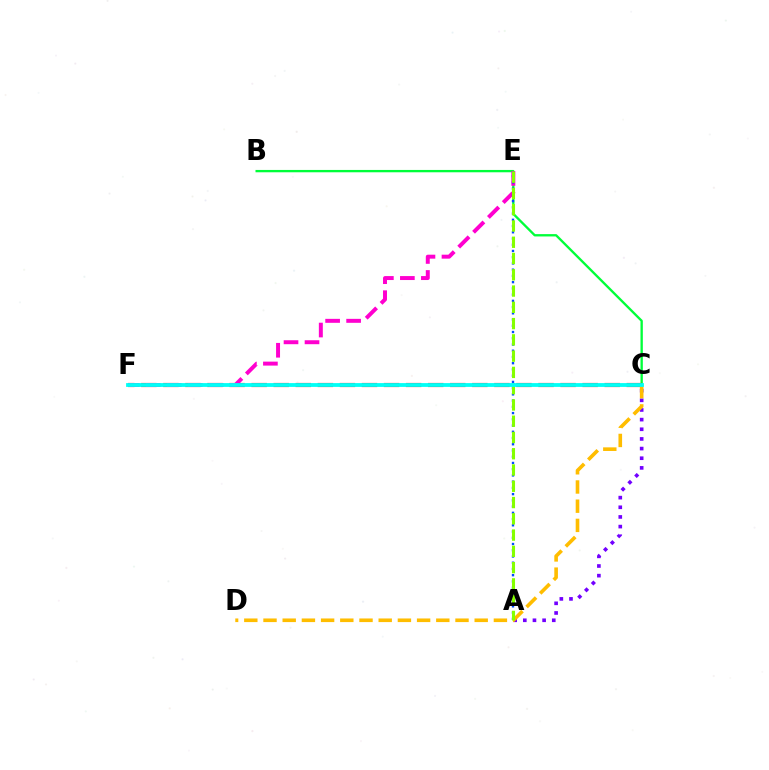{('B', 'C'): [{'color': '#00ff39', 'line_style': 'solid', 'thickness': 1.68}], ('C', 'F'): [{'color': '#ff0000', 'line_style': 'dashed', 'thickness': 3.0}, {'color': '#00fff6', 'line_style': 'solid', 'thickness': 2.74}], ('A', 'C'): [{'color': '#7200ff', 'line_style': 'dotted', 'thickness': 2.62}], ('E', 'F'): [{'color': '#ff00cf', 'line_style': 'dashed', 'thickness': 2.85}], ('C', 'D'): [{'color': '#ffbd00', 'line_style': 'dashed', 'thickness': 2.61}], ('A', 'E'): [{'color': '#004bff', 'line_style': 'dotted', 'thickness': 1.69}, {'color': '#84ff00', 'line_style': 'dashed', 'thickness': 2.21}]}